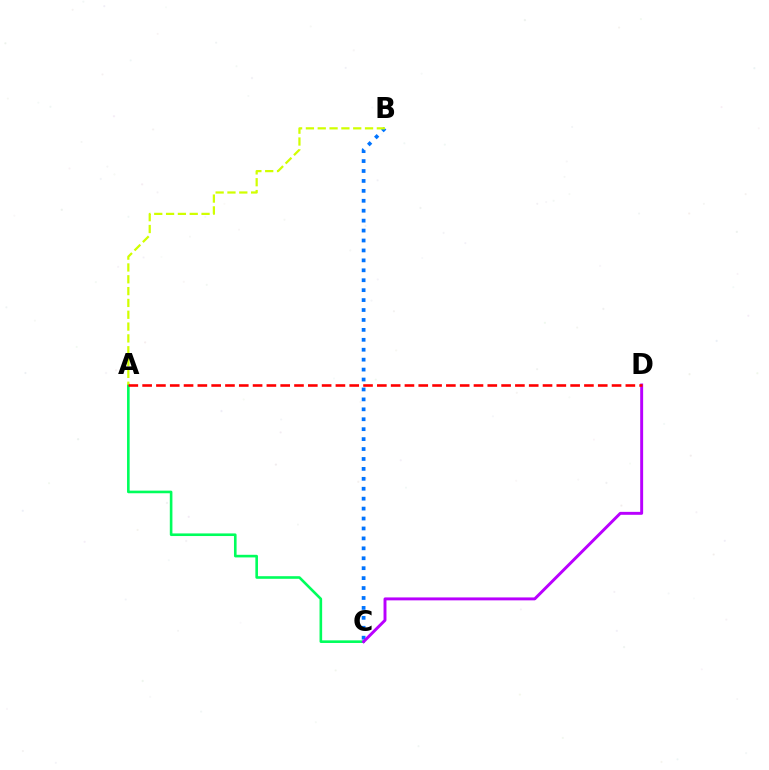{('A', 'C'): [{'color': '#00ff5c', 'line_style': 'solid', 'thickness': 1.88}], ('B', 'C'): [{'color': '#0074ff', 'line_style': 'dotted', 'thickness': 2.7}], ('C', 'D'): [{'color': '#b900ff', 'line_style': 'solid', 'thickness': 2.11}], ('A', 'B'): [{'color': '#d1ff00', 'line_style': 'dashed', 'thickness': 1.61}], ('A', 'D'): [{'color': '#ff0000', 'line_style': 'dashed', 'thickness': 1.88}]}